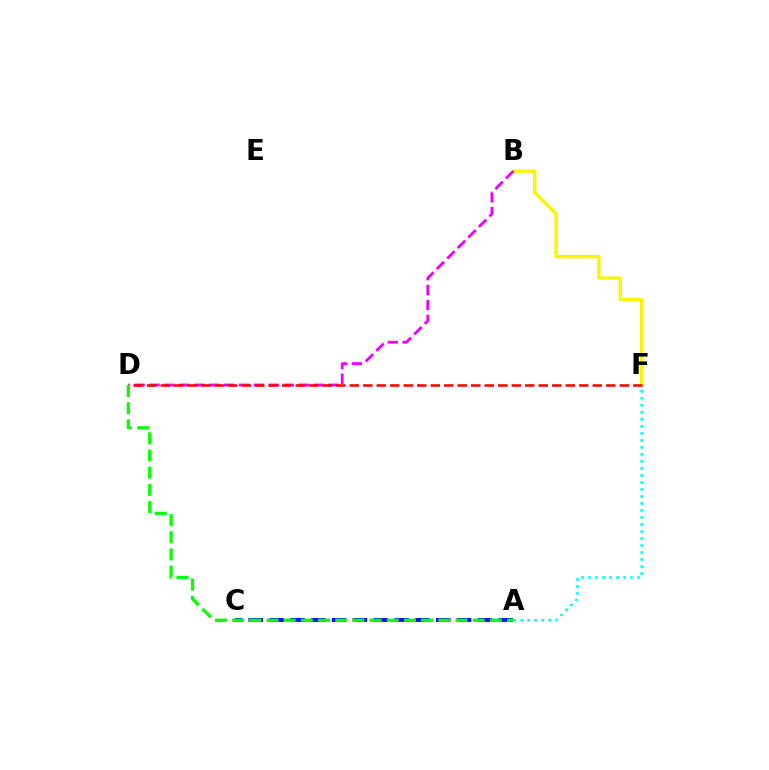{('A', 'F'): [{'color': '#00fff6', 'line_style': 'dotted', 'thickness': 1.9}], ('B', 'F'): [{'color': '#fcf500', 'line_style': 'solid', 'thickness': 2.43}], ('A', 'C'): [{'color': '#0010ff', 'line_style': 'dashed', 'thickness': 2.83}], ('B', 'D'): [{'color': '#ee00ff', 'line_style': 'dashed', 'thickness': 2.03}], ('D', 'F'): [{'color': '#ff0000', 'line_style': 'dashed', 'thickness': 1.83}], ('A', 'D'): [{'color': '#08ff00', 'line_style': 'dashed', 'thickness': 2.33}]}